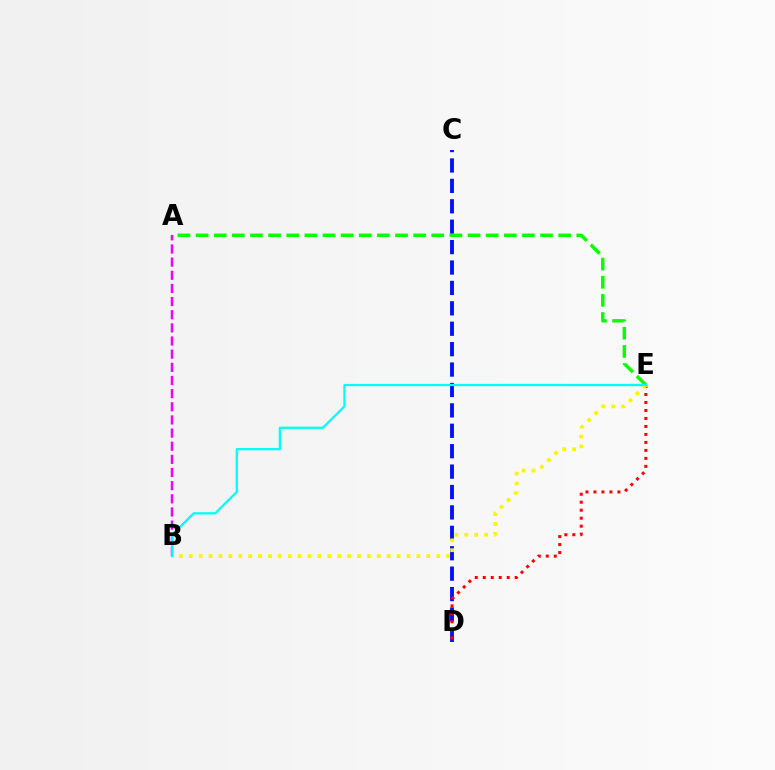{('A', 'B'): [{'color': '#ee00ff', 'line_style': 'dashed', 'thickness': 1.79}], ('C', 'D'): [{'color': '#0010ff', 'line_style': 'dashed', 'thickness': 2.77}], ('A', 'E'): [{'color': '#08ff00', 'line_style': 'dashed', 'thickness': 2.46}], ('D', 'E'): [{'color': '#ff0000', 'line_style': 'dotted', 'thickness': 2.17}], ('B', 'E'): [{'color': '#fcf500', 'line_style': 'dotted', 'thickness': 2.69}, {'color': '#00fff6', 'line_style': 'solid', 'thickness': 1.64}]}